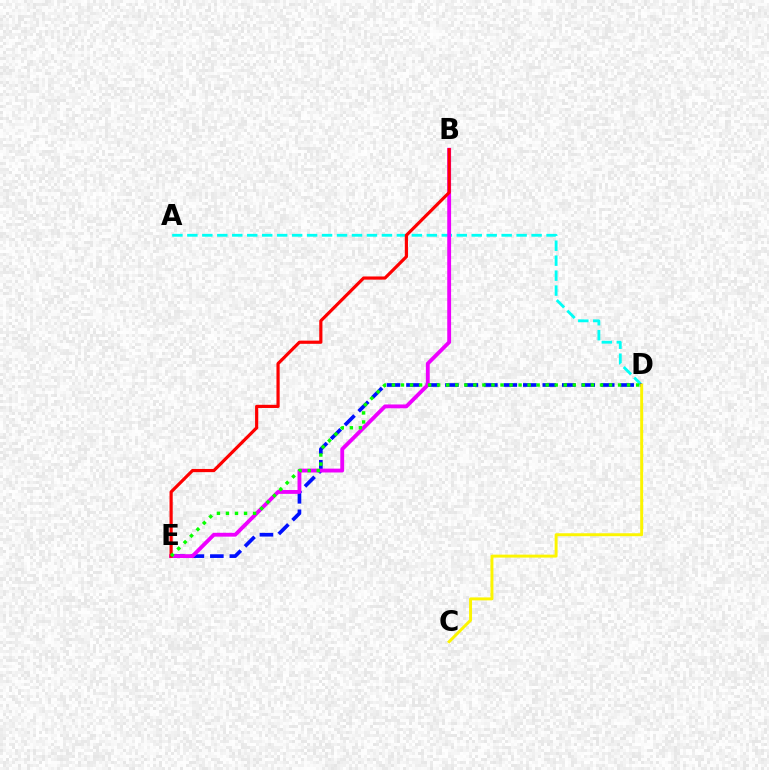{('A', 'D'): [{'color': '#00fff6', 'line_style': 'dashed', 'thickness': 2.03}], ('D', 'E'): [{'color': '#0010ff', 'line_style': 'dashed', 'thickness': 2.65}, {'color': '#08ff00', 'line_style': 'dotted', 'thickness': 2.46}], ('B', 'E'): [{'color': '#ee00ff', 'line_style': 'solid', 'thickness': 2.77}, {'color': '#ff0000', 'line_style': 'solid', 'thickness': 2.29}], ('C', 'D'): [{'color': '#fcf500', 'line_style': 'solid', 'thickness': 2.12}]}